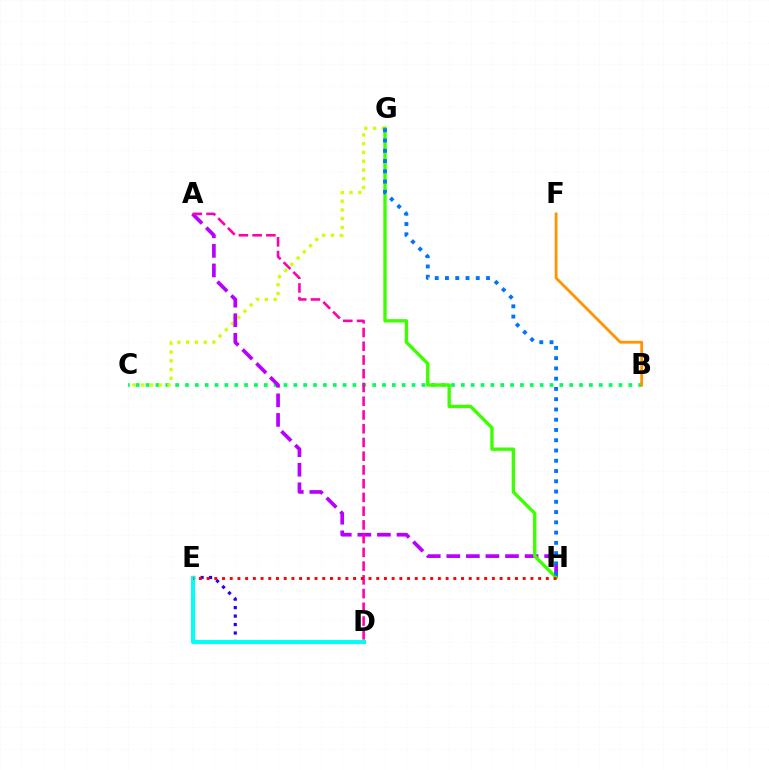{('D', 'E'): [{'color': '#2500ff', 'line_style': 'dotted', 'thickness': 2.3}, {'color': '#00fff6', 'line_style': 'solid', 'thickness': 2.92}], ('B', 'C'): [{'color': '#00ff5c', 'line_style': 'dotted', 'thickness': 2.68}], ('C', 'G'): [{'color': '#d1ff00', 'line_style': 'dotted', 'thickness': 2.38}], ('A', 'H'): [{'color': '#b900ff', 'line_style': 'dashed', 'thickness': 2.66}], ('G', 'H'): [{'color': '#3dff00', 'line_style': 'solid', 'thickness': 2.42}, {'color': '#0074ff', 'line_style': 'dotted', 'thickness': 2.79}], ('A', 'D'): [{'color': '#ff00ac', 'line_style': 'dashed', 'thickness': 1.87}], ('E', 'H'): [{'color': '#ff0000', 'line_style': 'dotted', 'thickness': 2.09}], ('B', 'F'): [{'color': '#ff9400', 'line_style': 'solid', 'thickness': 2.02}]}